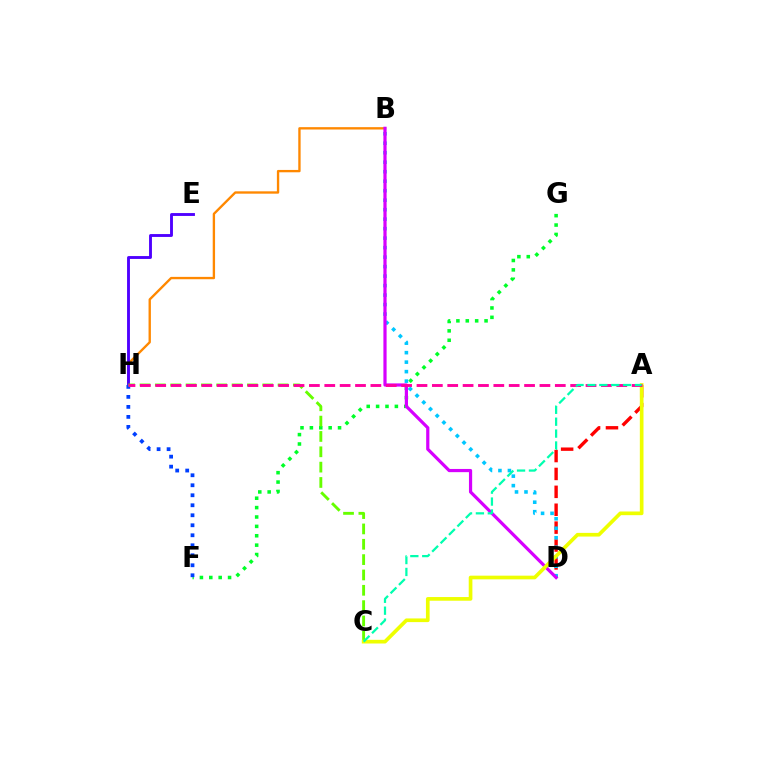{('A', 'D'): [{'color': '#ff0000', 'line_style': 'dashed', 'thickness': 2.43}], ('B', 'D'): [{'color': '#00c7ff', 'line_style': 'dotted', 'thickness': 2.58}, {'color': '#d600ff', 'line_style': 'solid', 'thickness': 2.31}], ('B', 'H'): [{'color': '#ff8800', 'line_style': 'solid', 'thickness': 1.69}], ('E', 'H'): [{'color': '#4f00ff', 'line_style': 'solid', 'thickness': 2.07}], ('F', 'G'): [{'color': '#00ff27', 'line_style': 'dotted', 'thickness': 2.55}], ('F', 'H'): [{'color': '#003fff', 'line_style': 'dotted', 'thickness': 2.72}], ('C', 'H'): [{'color': '#66ff00', 'line_style': 'dashed', 'thickness': 2.08}], ('A', 'C'): [{'color': '#eeff00', 'line_style': 'solid', 'thickness': 2.65}, {'color': '#00ffaf', 'line_style': 'dashed', 'thickness': 1.62}], ('A', 'H'): [{'color': '#ff00a0', 'line_style': 'dashed', 'thickness': 2.09}]}